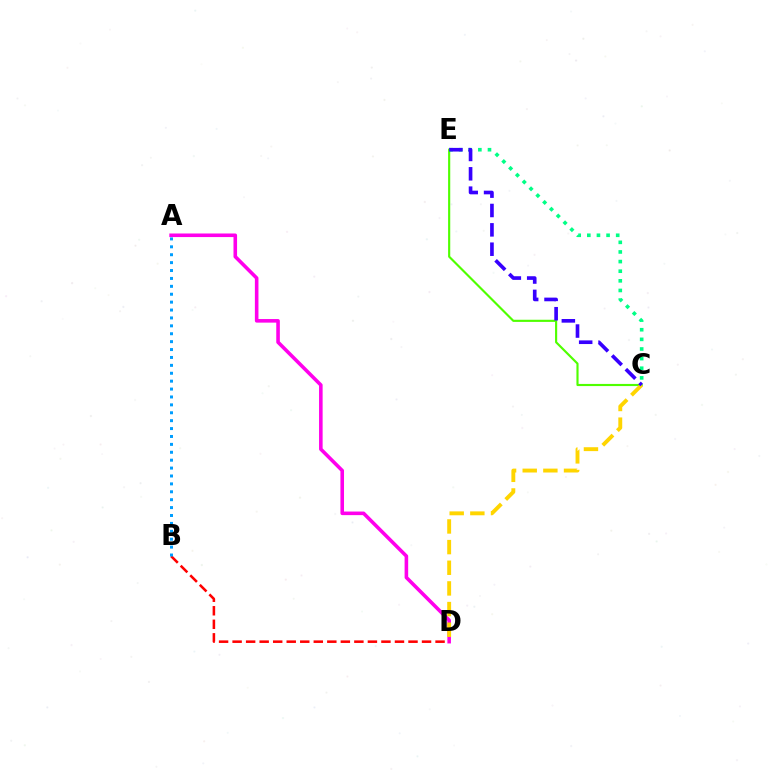{('A', 'D'): [{'color': '#ff00ed', 'line_style': 'solid', 'thickness': 2.58}], ('C', 'E'): [{'color': '#4fff00', 'line_style': 'solid', 'thickness': 1.54}, {'color': '#00ff86', 'line_style': 'dotted', 'thickness': 2.62}, {'color': '#3700ff', 'line_style': 'dashed', 'thickness': 2.63}], ('C', 'D'): [{'color': '#ffd500', 'line_style': 'dashed', 'thickness': 2.81}], ('B', 'D'): [{'color': '#ff0000', 'line_style': 'dashed', 'thickness': 1.84}], ('A', 'B'): [{'color': '#009eff', 'line_style': 'dotted', 'thickness': 2.15}]}